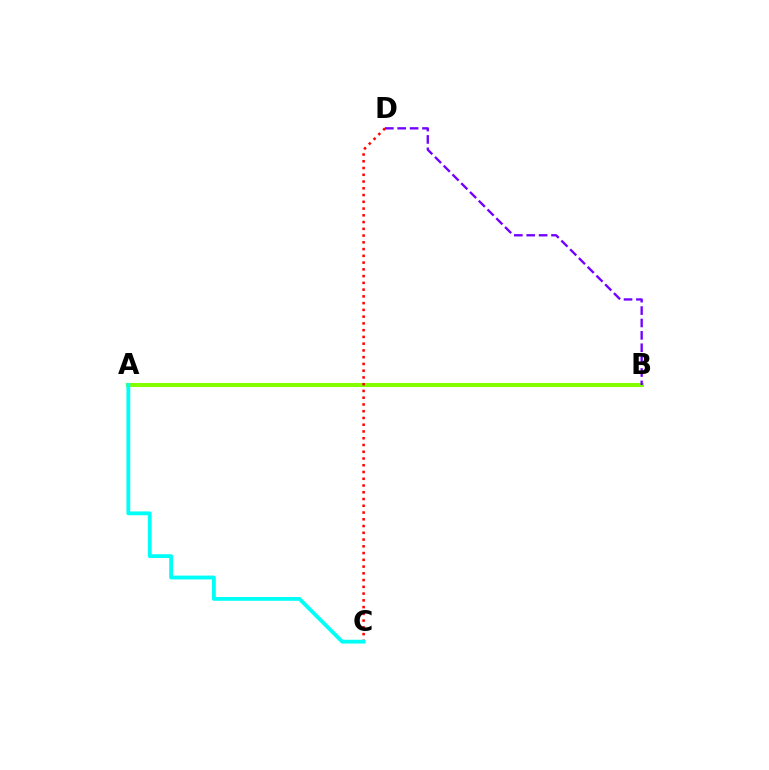{('A', 'B'): [{'color': '#84ff00', 'line_style': 'solid', 'thickness': 2.92}], ('B', 'D'): [{'color': '#7200ff', 'line_style': 'dashed', 'thickness': 1.68}], ('C', 'D'): [{'color': '#ff0000', 'line_style': 'dotted', 'thickness': 1.84}], ('A', 'C'): [{'color': '#00fff6', 'line_style': 'solid', 'thickness': 2.75}]}